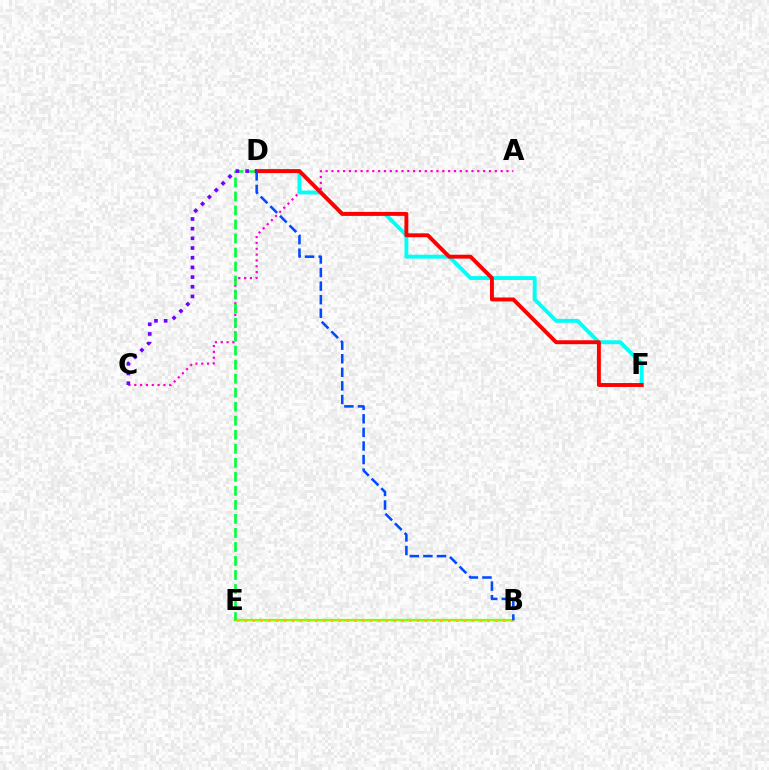{('B', 'E'): [{'color': '#84ff00', 'line_style': 'solid', 'thickness': 1.69}, {'color': '#ffbd00', 'line_style': 'dotted', 'thickness': 2.13}], ('A', 'C'): [{'color': '#ff00cf', 'line_style': 'dotted', 'thickness': 1.59}], ('D', 'F'): [{'color': '#00fff6', 'line_style': 'solid', 'thickness': 2.82}, {'color': '#ff0000', 'line_style': 'solid', 'thickness': 2.82}], ('D', 'E'): [{'color': '#00ff39', 'line_style': 'dashed', 'thickness': 1.9}], ('C', 'D'): [{'color': '#7200ff', 'line_style': 'dotted', 'thickness': 2.63}], ('B', 'D'): [{'color': '#004bff', 'line_style': 'dashed', 'thickness': 1.84}]}